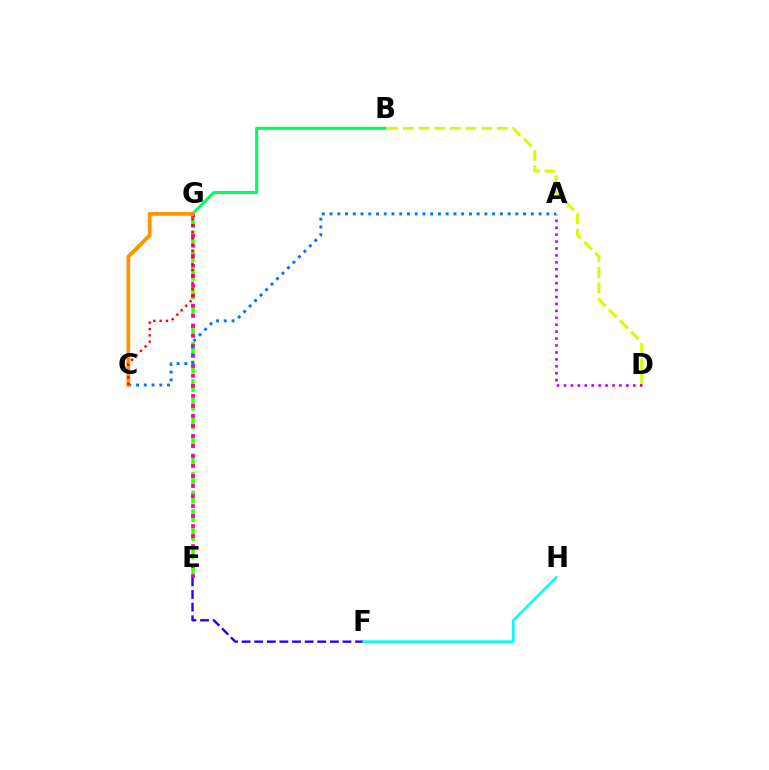{('E', 'G'): [{'color': '#3dff00', 'line_style': 'dashed', 'thickness': 2.53}, {'color': '#ff00ac', 'line_style': 'dotted', 'thickness': 2.72}], ('E', 'F'): [{'color': '#2500ff', 'line_style': 'dashed', 'thickness': 1.71}], ('B', 'D'): [{'color': '#d1ff00', 'line_style': 'dashed', 'thickness': 2.12}], ('B', 'G'): [{'color': '#00ff5c', 'line_style': 'solid', 'thickness': 2.23}], ('A', 'C'): [{'color': '#0074ff', 'line_style': 'dotted', 'thickness': 2.1}], ('A', 'D'): [{'color': '#b900ff', 'line_style': 'dotted', 'thickness': 1.88}], ('C', 'G'): [{'color': '#ff9400', 'line_style': 'solid', 'thickness': 2.73}, {'color': '#ff0000', 'line_style': 'dotted', 'thickness': 1.73}], ('F', 'H'): [{'color': '#00fff6', 'line_style': 'solid', 'thickness': 1.85}]}